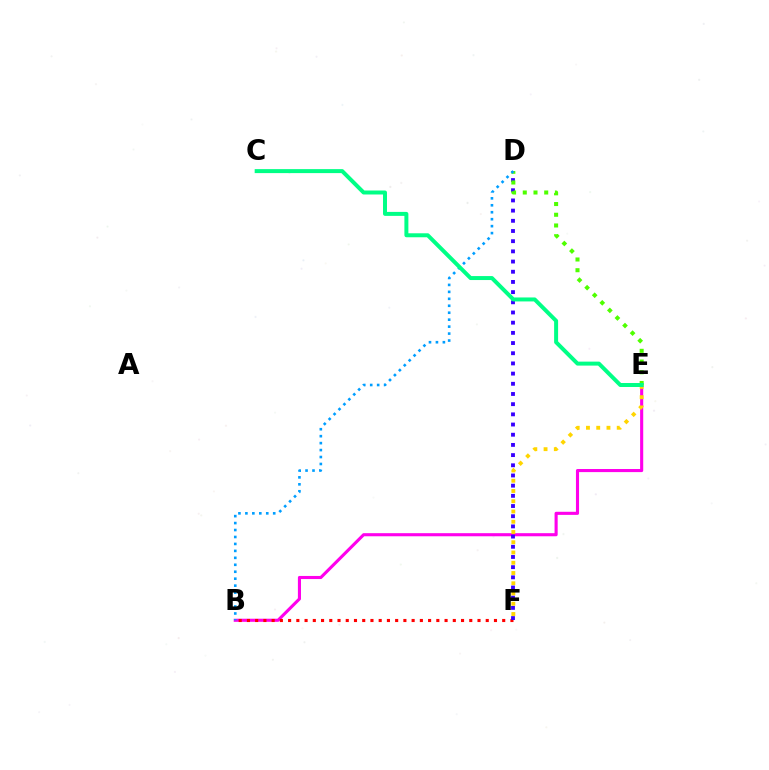{('B', 'E'): [{'color': '#ff00ed', 'line_style': 'solid', 'thickness': 2.23}], ('E', 'F'): [{'color': '#ffd500', 'line_style': 'dotted', 'thickness': 2.79}], ('B', 'F'): [{'color': '#ff0000', 'line_style': 'dotted', 'thickness': 2.24}], ('D', 'F'): [{'color': '#3700ff', 'line_style': 'dotted', 'thickness': 2.77}], ('D', 'E'): [{'color': '#4fff00', 'line_style': 'dotted', 'thickness': 2.91}], ('B', 'D'): [{'color': '#009eff', 'line_style': 'dotted', 'thickness': 1.89}], ('C', 'E'): [{'color': '#00ff86', 'line_style': 'solid', 'thickness': 2.86}]}